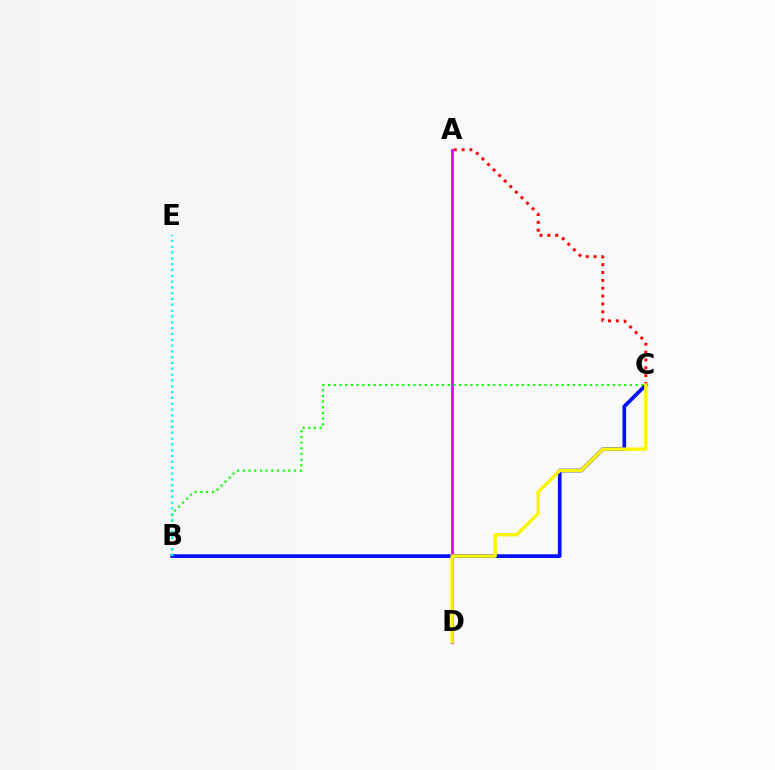{('B', 'C'): [{'color': '#0010ff', 'line_style': 'solid', 'thickness': 2.65}, {'color': '#08ff00', 'line_style': 'dotted', 'thickness': 1.55}], ('A', 'C'): [{'color': '#ff0000', 'line_style': 'dotted', 'thickness': 2.14}], ('A', 'D'): [{'color': '#ee00ff', 'line_style': 'solid', 'thickness': 2.03}], ('C', 'D'): [{'color': '#fcf500', 'line_style': 'solid', 'thickness': 2.44}], ('B', 'E'): [{'color': '#00fff6', 'line_style': 'dotted', 'thickness': 1.58}]}